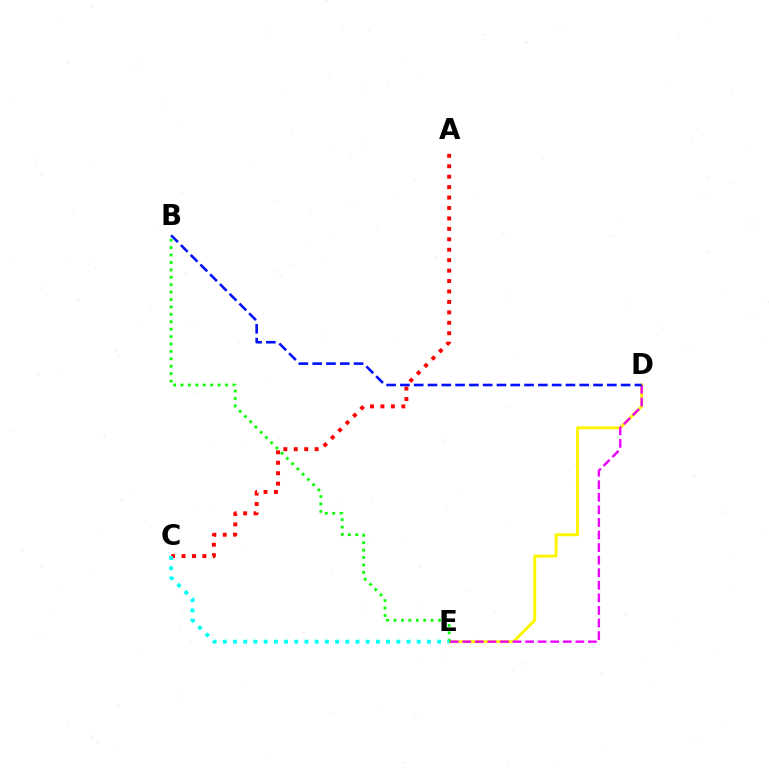{('D', 'E'): [{'color': '#fcf500', 'line_style': 'solid', 'thickness': 2.12}, {'color': '#ee00ff', 'line_style': 'dashed', 'thickness': 1.71}], ('B', 'E'): [{'color': '#08ff00', 'line_style': 'dotted', 'thickness': 2.01}], ('A', 'C'): [{'color': '#ff0000', 'line_style': 'dotted', 'thickness': 2.84}], ('C', 'E'): [{'color': '#00fff6', 'line_style': 'dotted', 'thickness': 2.77}], ('B', 'D'): [{'color': '#0010ff', 'line_style': 'dashed', 'thickness': 1.87}]}